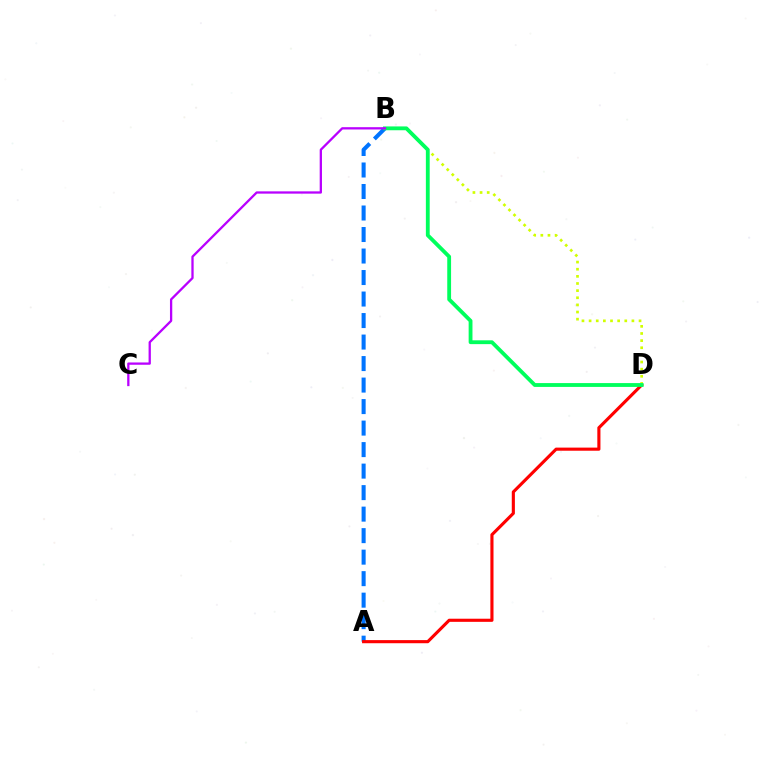{('A', 'B'): [{'color': '#0074ff', 'line_style': 'dashed', 'thickness': 2.92}], ('A', 'D'): [{'color': '#ff0000', 'line_style': 'solid', 'thickness': 2.25}], ('B', 'D'): [{'color': '#d1ff00', 'line_style': 'dotted', 'thickness': 1.94}, {'color': '#00ff5c', 'line_style': 'solid', 'thickness': 2.75}], ('B', 'C'): [{'color': '#b900ff', 'line_style': 'solid', 'thickness': 1.65}]}